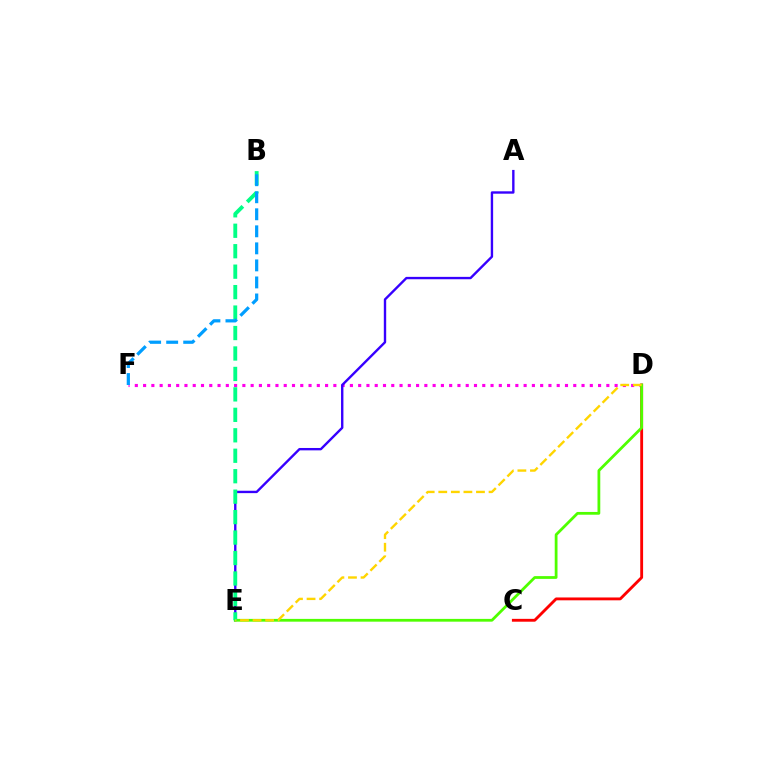{('D', 'F'): [{'color': '#ff00ed', 'line_style': 'dotted', 'thickness': 2.25}], ('A', 'E'): [{'color': '#3700ff', 'line_style': 'solid', 'thickness': 1.71}], ('C', 'D'): [{'color': '#ff0000', 'line_style': 'solid', 'thickness': 2.05}], ('D', 'E'): [{'color': '#4fff00', 'line_style': 'solid', 'thickness': 2.0}, {'color': '#ffd500', 'line_style': 'dashed', 'thickness': 1.71}], ('B', 'E'): [{'color': '#00ff86', 'line_style': 'dashed', 'thickness': 2.78}], ('B', 'F'): [{'color': '#009eff', 'line_style': 'dashed', 'thickness': 2.31}]}